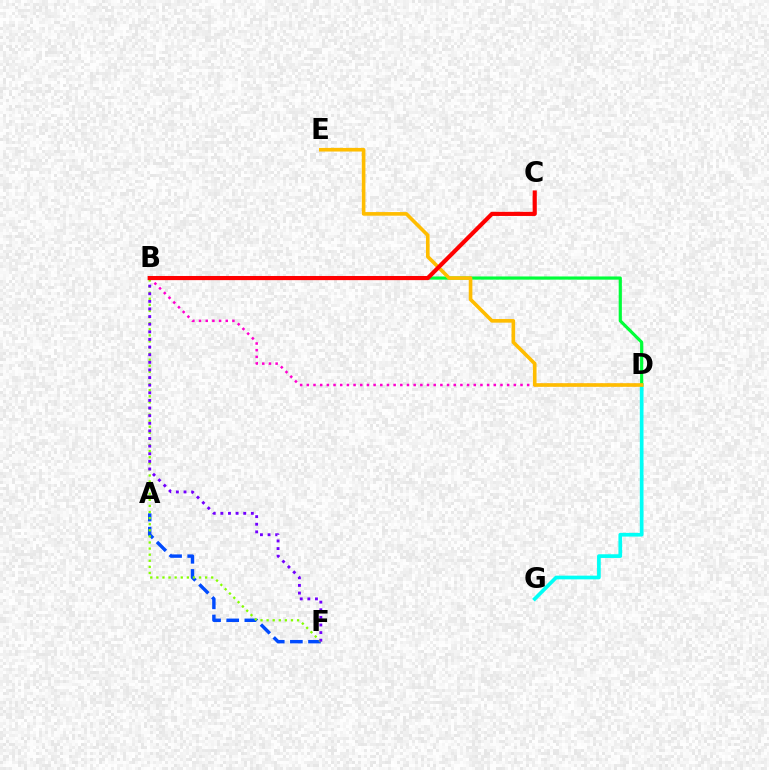{('A', 'F'): [{'color': '#004bff', 'line_style': 'dashed', 'thickness': 2.46}], ('B', 'D'): [{'color': '#ff00cf', 'line_style': 'dotted', 'thickness': 1.81}, {'color': '#00ff39', 'line_style': 'solid', 'thickness': 2.29}], ('B', 'F'): [{'color': '#84ff00', 'line_style': 'dotted', 'thickness': 1.66}, {'color': '#7200ff', 'line_style': 'dotted', 'thickness': 2.07}], ('D', 'G'): [{'color': '#00fff6', 'line_style': 'solid', 'thickness': 2.66}], ('D', 'E'): [{'color': '#ffbd00', 'line_style': 'solid', 'thickness': 2.61}], ('B', 'C'): [{'color': '#ff0000', 'line_style': 'solid', 'thickness': 2.98}]}